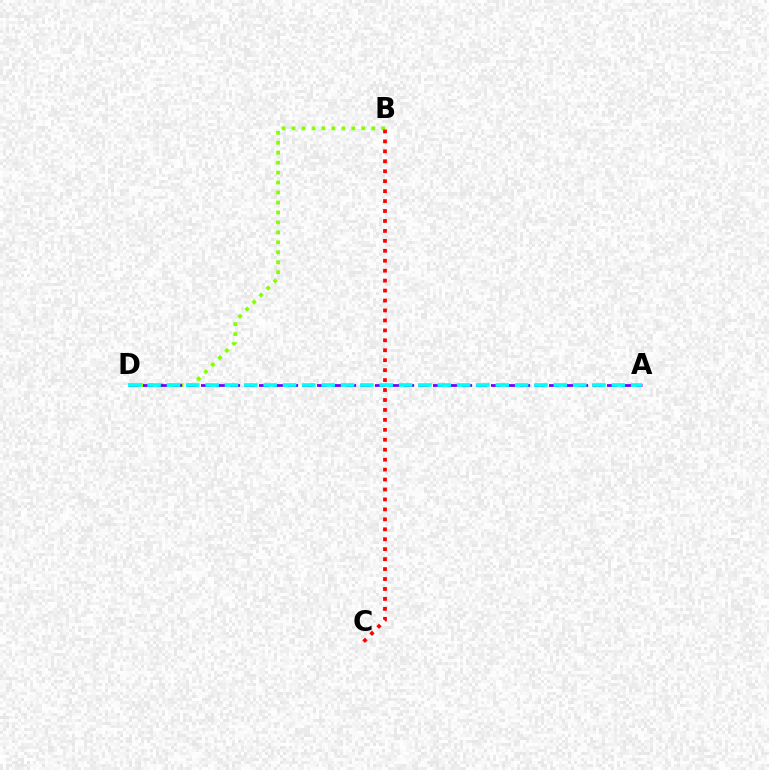{('B', 'D'): [{'color': '#84ff00', 'line_style': 'dotted', 'thickness': 2.71}], ('A', 'D'): [{'color': '#7200ff', 'line_style': 'dashed', 'thickness': 1.97}, {'color': '#00fff6', 'line_style': 'dashed', 'thickness': 2.63}], ('B', 'C'): [{'color': '#ff0000', 'line_style': 'dotted', 'thickness': 2.7}]}